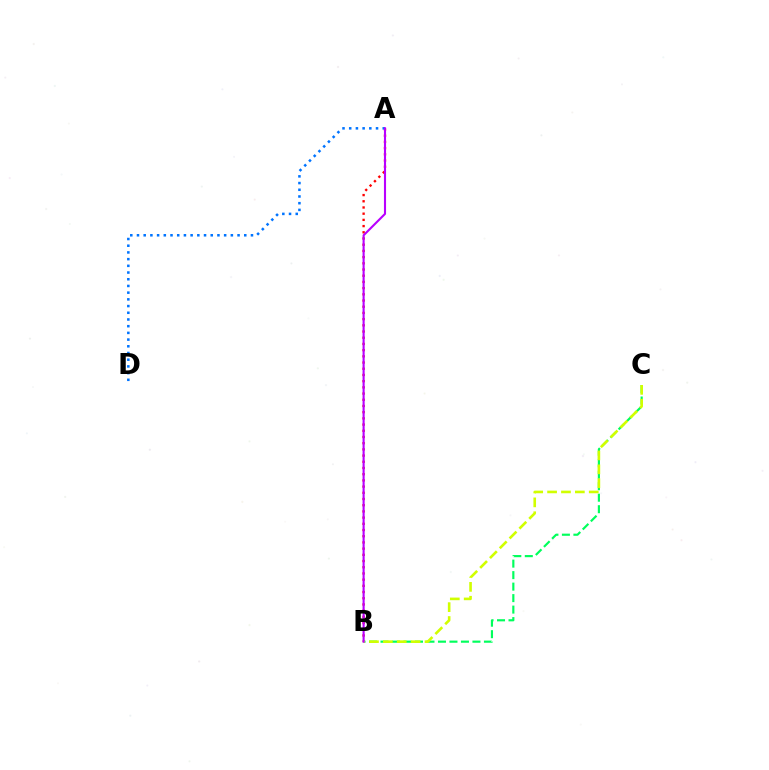{('B', 'C'): [{'color': '#00ff5c', 'line_style': 'dashed', 'thickness': 1.56}, {'color': '#d1ff00', 'line_style': 'dashed', 'thickness': 1.89}], ('A', 'B'): [{'color': '#ff0000', 'line_style': 'dotted', 'thickness': 1.69}, {'color': '#b900ff', 'line_style': 'solid', 'thickness': 1.52}], ('A', 'D'): [{'color': '#0074ff', 'line_style': 'dotted', 'thickness': 1.82}]}